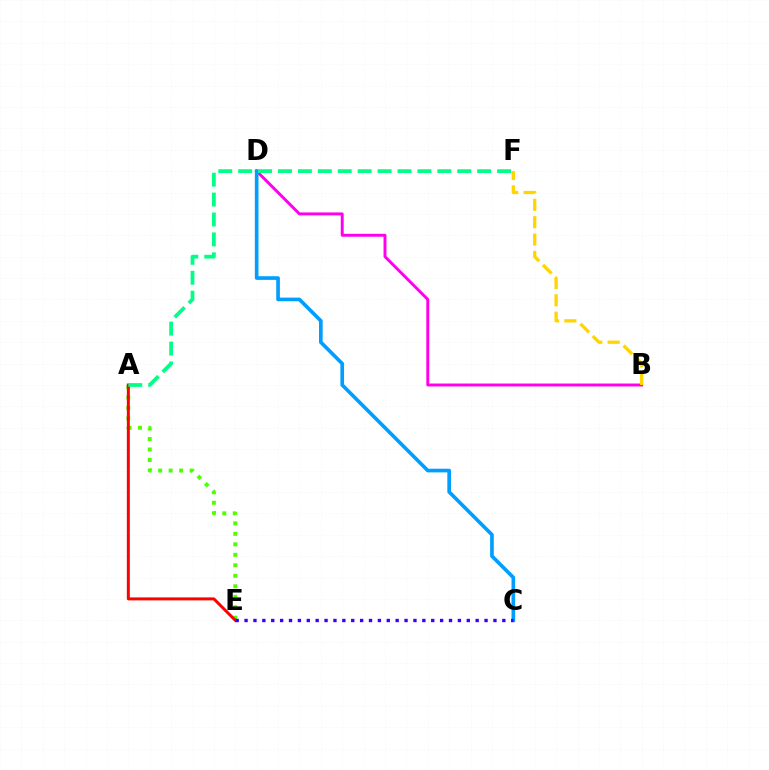{('B', 'D'): [{'color': '#ff00ed', 'line_style': 'solid', 'thickness': 2.11}], ('A', 'E'): [{'color': '#4fff00', 'line_style': 'dotted', 'thickness': 2.85}, {'color': '#ff0000', 'line_style': 'solid', 'thickness': 2.15}], ('C', 'D'): [{'color': '#009eff', 'line_style': 'solid', 'thickness': 2.63}], ('B', 'F'): [{'color': '#ffd500', 'line_style': 'dashed', 'thickness': 2.36}], ('A', 'F'): [{'color': '#00ff86', 'line_style': 'dashed', 'thickness': 2.71}], ('C', 'E'): [{'color': '#3700ff', 'line_style': 'dotted', 'thickness': 2.42}]}